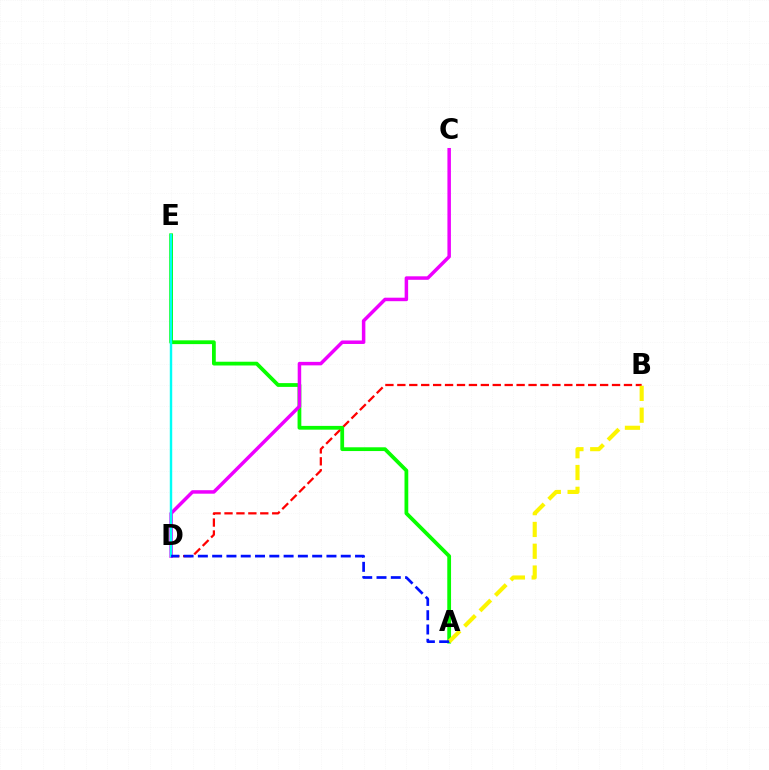{('B', 'D'): [{'color': '#ff0000', 'line_style': 'dashed', 'thickness': 1.62}], ('A', 'E'): [{'color': '#08ff00', 'line_style': 'solid', 'thickness': 2.71}], ('C', 'D'): [{'color': '#ee00ff', 'line_style': 'solid', 'thickness': 2.52}], ('D', 'E'): [{'color': '#00fff6', 'line_style': 'solid', 'thickness': 1.75}], ('A', 'B'): [{'color': '#fcf500', 'line_style': 'dashed', 'thickness': 2.96}], ('A', 'D'): [{'color': '#0010ff', 'line_style': 'dashed', 'thickness': 1.94}]}